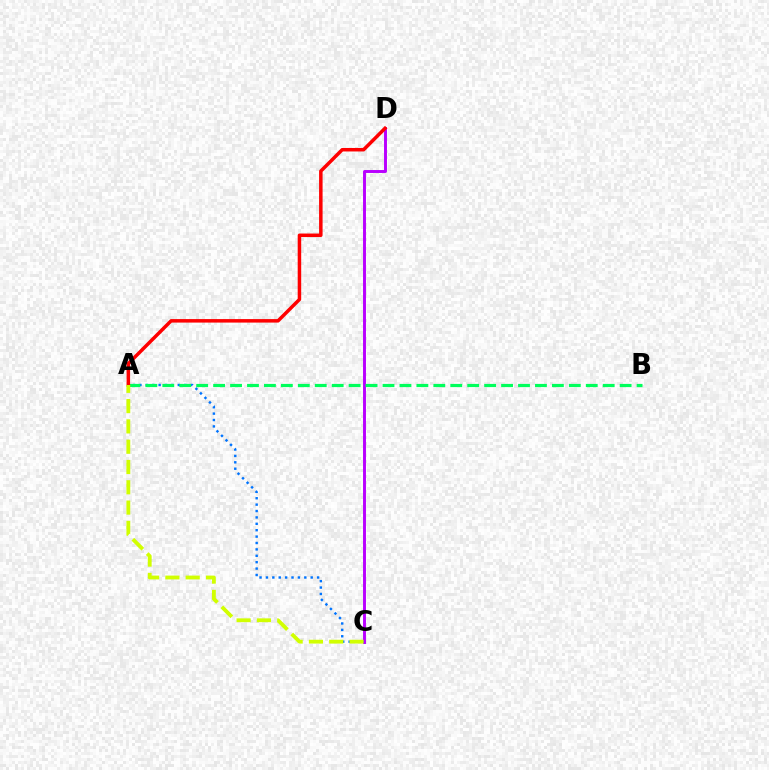{('C', 'D'): [{'color': '#b900ff', 'line_style': 'solid', 'thickness': 2.12}], ('A', 'C'): [{'color': '#0074ff', 'line_style': 'dotted', 'thickness': 1.74}, {'color': '#d1ff00', 'line_style': 'dashed', 'thickness': 2.76}], ('A', 'B'): [{'color': '#00ff5c', 'line_style': 'dashed', 'thickness': 2.3}], ('A', 'D'): [{'color': '#ff0000', 'line_style': 'solid', 'thickness': 2.52}]}